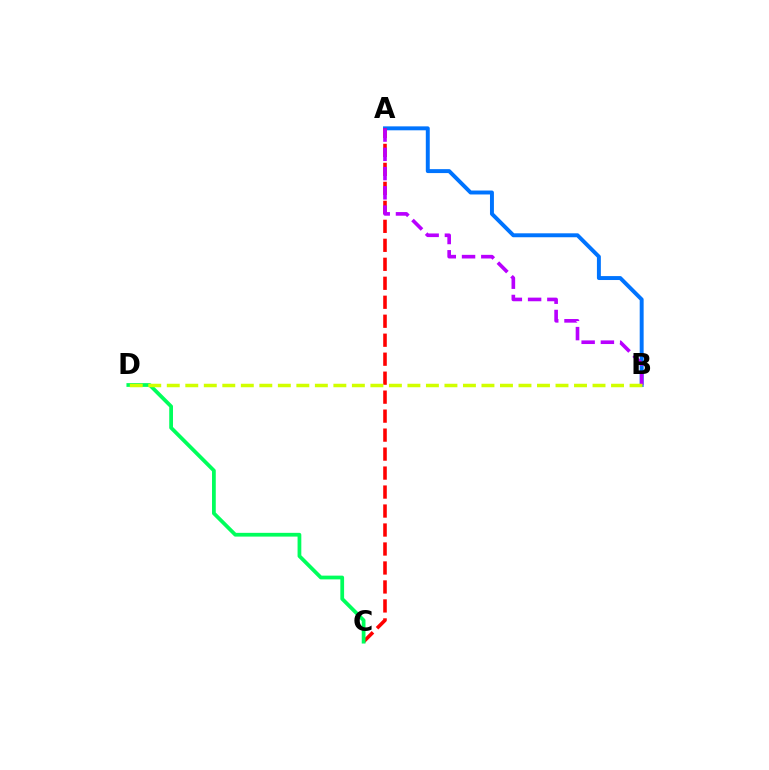{('A', 'B'): [{'color': '#0074ff', 'line_style': 'solid', 'thickness': 2.83}, {'color': '#b900ff', 'line_style': 'dashed', 'thickness': 2.62}], ('A', 'C'): [{'color': '#ff0000', 'line_style': 'dashed', 'thickness': 2.58}], ('C', 'D'): [{'color': '#00ff5c', 'line_style': 'solid', 'thickness': 2.7}], ('B', 'D'): [{'color': '#d1ff00', 'line_style': 'dashed', 'thickness': 2.51}]}